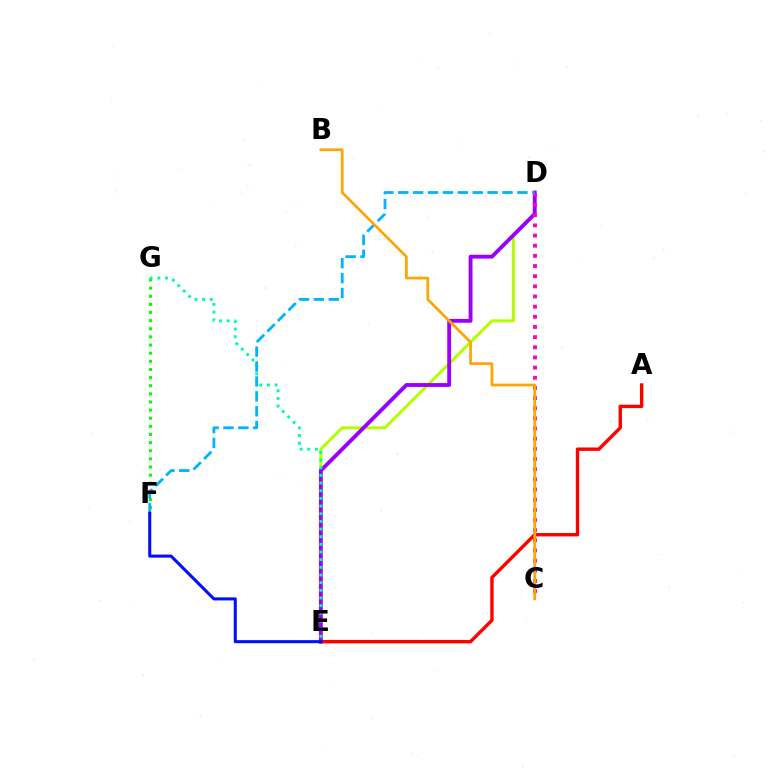{('D', 'E'): [{'color': '#b3ff00', 'line_style': 'solid', 'thickness': 2.17}, {'color': '#9b00ff', 'line_style': 'solid', 'thickness': 2.78}], ('F', 'G'): [{'color': '#08ff00', 'line_style': 'dotted', 'thickness': 2.21}], ('A', 'E'): [{'color': '#ff0000', 'line_style': 'solid', 'thickness': 2.44}], ('E', 'G'): [{'color': '#00ff9d', 'line_style': 'dotted', 'thickness': 2.08}], ('C', 'D'): [{'color': '#ff00bd', 'line_style': 'dotted', 'thickness': 2.76}], ('D', 'F'): [{'color': '#00b5ff', 'line_style': 'dashed', 'thickness': 2.02}], ('E', 'F'): [{'color': '#0010ff', 'line_style': 'solid', 'thickness': 2.2}], ('B', 'C'): [{'color': '#ffa500', 'line_style': 'solid', 'thickness': 1.96}]}